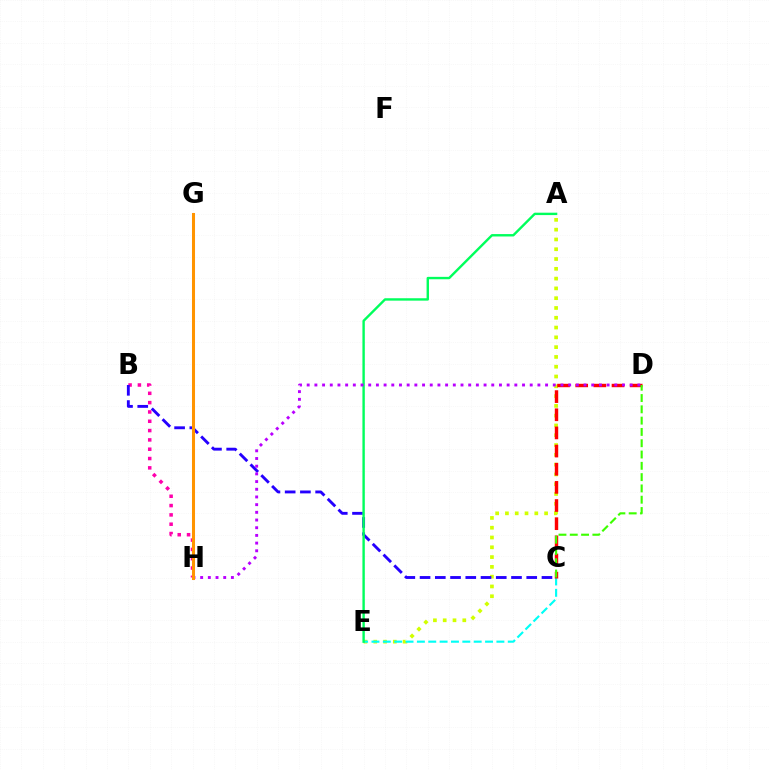{('A', 'E'): [{'color': '#d1ff00', 'line_style': 'dotted', 'thickness': 2.66}, {'color': '#00ff5c', 'line_style': 'solid', 'thickness': 1.73}], ('C', 'E'): [{'color': '#00fff6', 'line_style': 'dashed', 'thickness': 1.54}], ('B', 'H'): [{'color': '#ff00ac', 'line_style': 'dotted', 'thickness': 2.53}], ('C', 'D'): [{'color': '#ff0000', 'line_style': 'dashed', 'thickness': 2.47}, {'color': '#3dff00', 'line_style': 'dashed', 'thickness': 1.53}], ('B', 'C'): [{'color': '#2500ff', 'line_style': 'dashed', 'thickness': 2.07}], ('G', 'H'): [{'color': '#0074ff', 'line_style': 'solid', 'thickness': 1.87}, {'color': '#ff9400', 'line_style': 'solid', 'thickness': 2.19}], ('D', 'H'): [{'color': '#b900ff', 'line_style': 'dotted', 'thickness': 2.09}]}